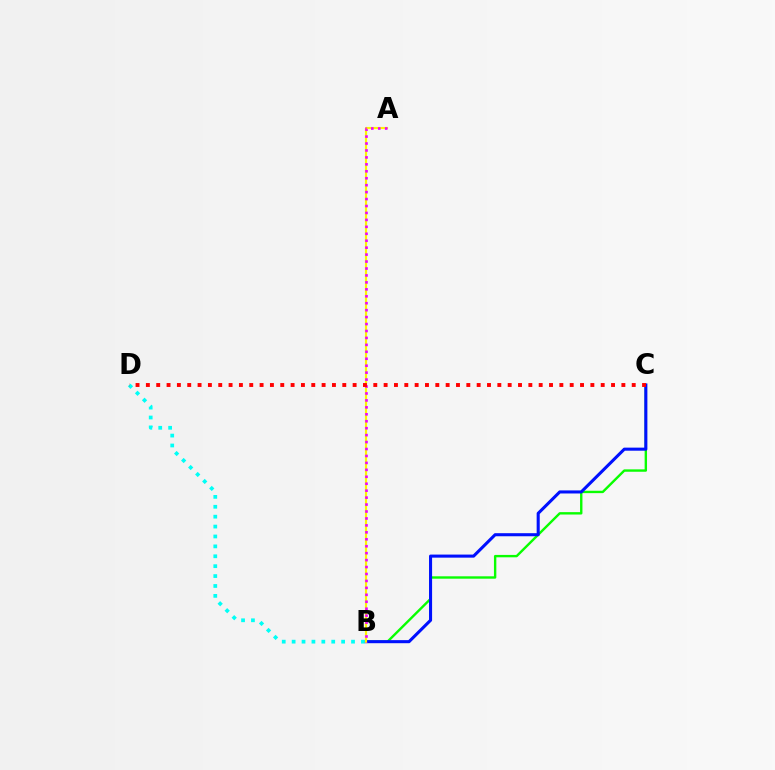{('B', 'C'): [{'color': '#08ff00', 'line_style': 'solid', 'thickness': 1.72}, {'color': '#0010ff', 'line_style': 'solid', 'thickness': 2.21}], ('B', 'D'): [{'color': '#00fff6', 'line_style': 'dotted', 'thickness': 2.69}], ('A', 'B'): [{'color': '#fcf500', 'line_style': 'solid', 'thickness': 1.55}, {'color': '#ee00ff', 'line_style': 'dotted', 'thickness': 1.89}], ('C', 'D'): [{'color': '#ff0000', 'line_style': 'dotted', 'thickness': 2.81}]}